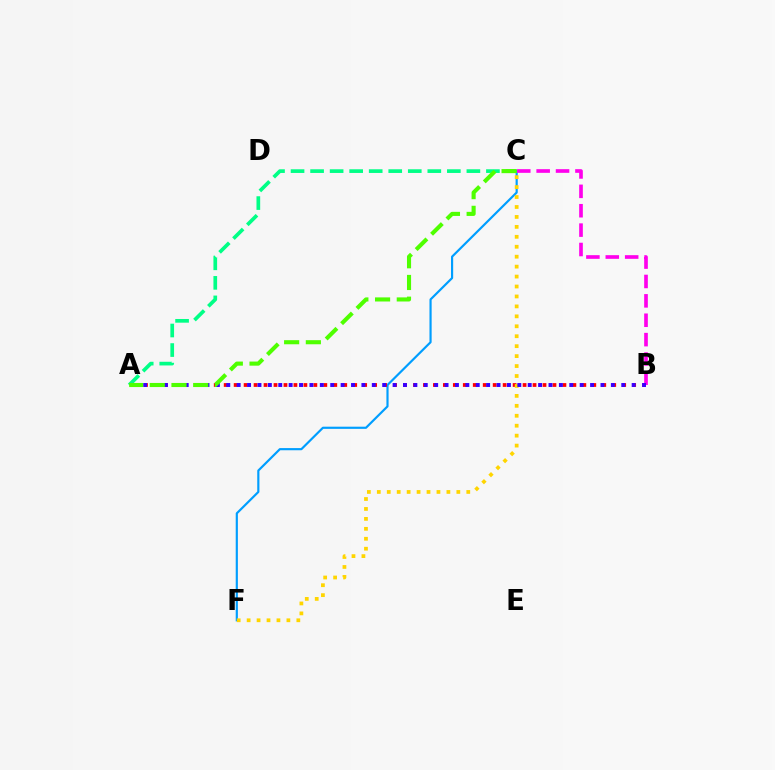{('C', 'F'): [{'color': '#009eff', 'line_style': 'solid', 'thickness': 1.56}, {'color': '#ffd500', 'line_style': 'dotted', 'thickness': 2.7}], ('A', 'B'): [{'color': '#ff0000', 'line_style': 'dotted', 'thickness': 2.71}, {'color': '#3700ff', 'line_style': 'dotted', 'thickness': 2.82}], ('B', 'C'): [{'color': '#ff00ed', 'line_style': 'dashed', 'thickness': 2.63}], ('A', 'C'): [{'color': '#00ff86', 'line_style': 'dashed', 'thickness': 2.65}, {'color': '#4fff00', 'line_style': 'dashed', 'thickness': 2.95}]}